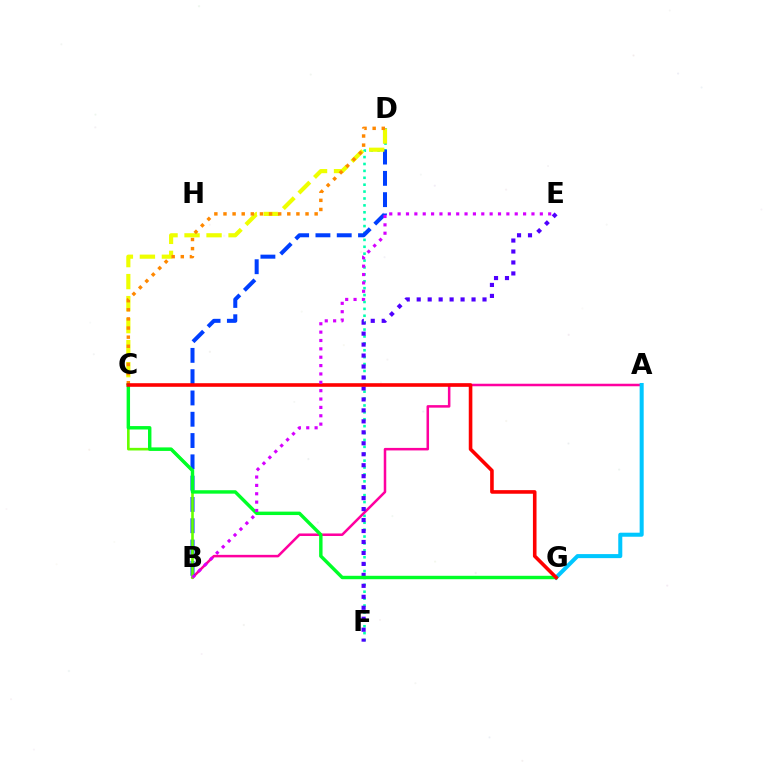{('D', 'F'): [{'color': '#00ffaf', 'line_style': 'dotted', 'thickness': 1.87}], ('A', 'B'): [{'color': '#ff00a0', 'line_style': 'solid', 'thickness': 1.82}], ('B', 'D'): [{'color': '#003fff', 'line_style': 'dashed', 'thickness': 2.89}], ('E', 'F'): [{'color': '#4f00ff', 'line_style': 'dotted', 'thickness': 2.98}], ('C', 'D'): [{'color': '#eeff00', 'line_style': 'dashed', 'thickness': 2.99}, {'color': '#ff8800', 'line_style': 'dotted', 'thickness': 2.48}], ('B', 'C'): [{'color': '#66ff00', 'line_style': 'solid', 'thickness': 1.89}], ('A', 'G'): [{'color': '#00c7ff', 'line_style': 'solid', 'thickness': 2.91}], ('C', 'G'): [{'color': '#00ff27', 'line_style': 'solid', 'thickness': 2.47}, {'color': '#ff0000', 'line_style': 'solid', 'thickness': 2.59}], ('B', 'E'): [{'color': '#d600ff', 'line_style': 'dotted', 'thickness': 2.27}]}